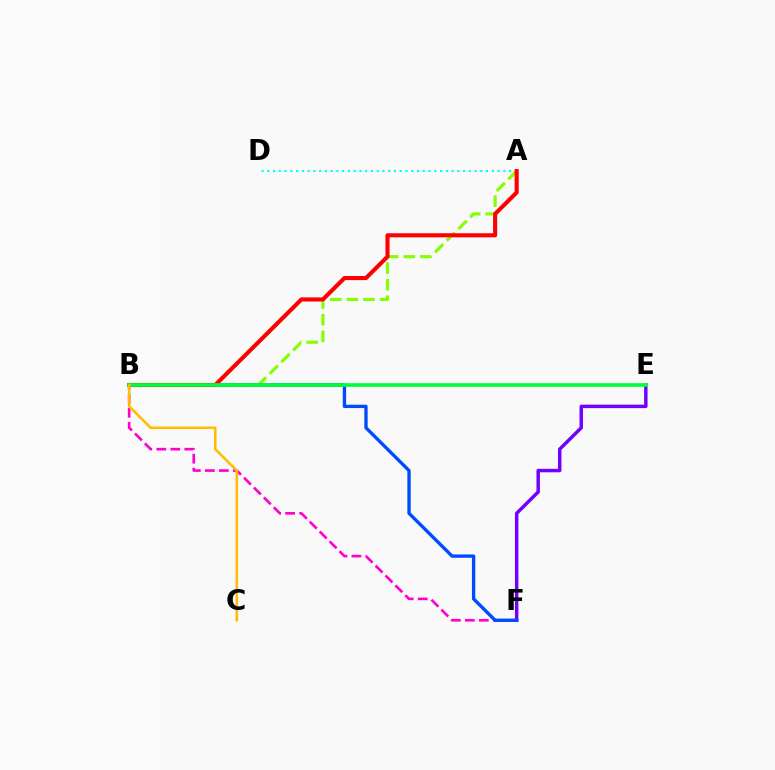{('A', 'D'): [{'color': '#00fff6', 'line_style': 'dotted', 'thickness': 1.56}], ('A', 'B'): [{'color': '#84ff00', 'line_style': 'dashed', 'thickness': 2.26}, {'color': '#ff0000', 'line_style': 'solid', 'thickness': 2.95}], ('B', 'F'): [{'color': '#ff00cf', 'line_style': 'dashed', 'thickness': 1.9}, {'color': '#004bff', 'line_style': 'solid', 'thickness': 2.4}], ('E', 'F'): [{'color': '#7200ff', 'line_style': 'solid', 'thickness': 2.49}], ('B', 'E'): [{'color': '#00ff39', 'line_style': 'solid', 'thickness': 2.62}], ('B', 'C'): [{'color': '#ffbd00', 'line_style': 'solid', 'thickness': 1.83}]}